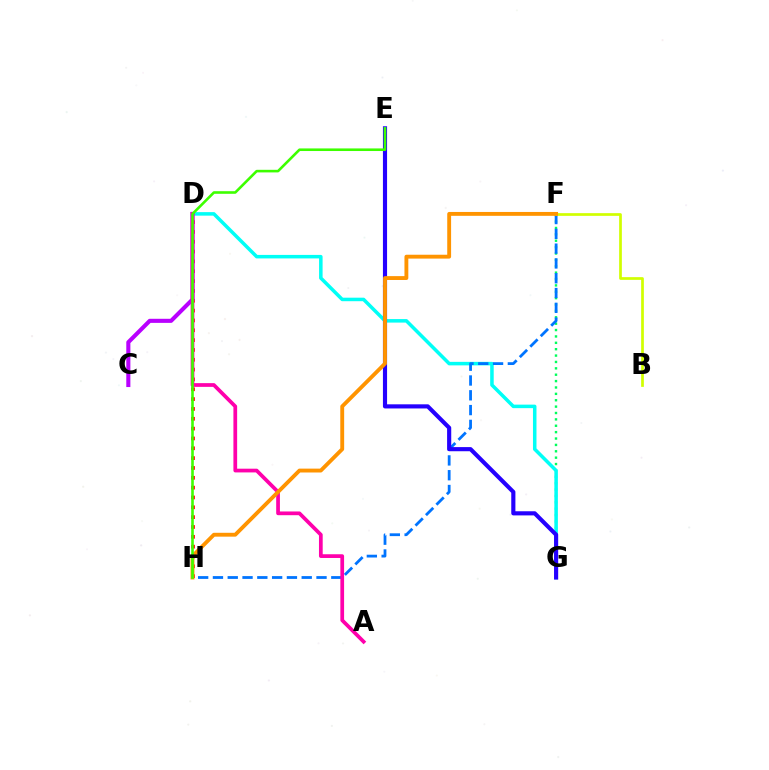{('F', 'G'): [{'color': '#00ff5c', 'line_style': 'dotted', 'thickness': 1.73}], ('D', 'G'): [{'color': '#00fff6', 'line_style': 'solid', 'thickness': 2.53}], ('D', 'H'): [{'color': '#ff0000', 'line_style': 'dotted', 'thickness': 2.67}], ('F', 'H'): [{'color': '#0074ff', 'line_style': 'dashed', 'thickness': 2.01}, {'color': '#ff9400', 'line_style': 'solid', 'thickness': 2.78}], ('E', 'G'): [{'color': '#2500ff', 'line_style': 'solid', 'thickness': 2.98}], ('B', 'F'): [{'color': '#d1ff00', 'line_style': 'solid', 'thickness': 1.95}], ('C', 'D'): [{'color': '#b900ff', 'line_style': 'solid', 'thickness': 2.94}], ('A', 'D'): [{'color': '#ff00ac', 'line_style': 'solid', 'thickness': 2.68}], ('E', 'H'): [{'color': '#3dff00', 'line_style': 'solid', 'thickness': 1.87}]}